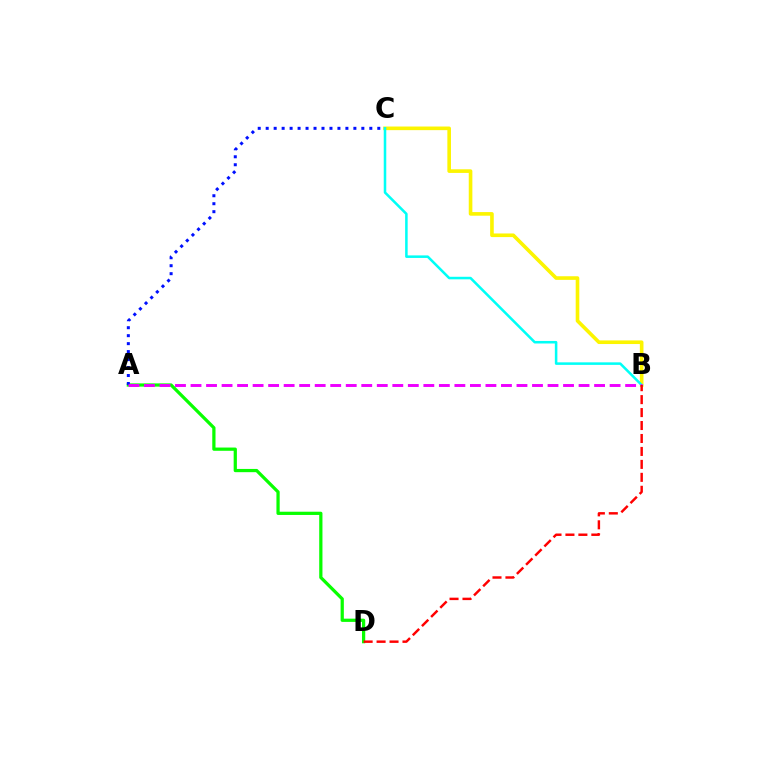{('A', 'D'): [{'color': '#08ff00', 'line_style': 'solid', 'thickness': 2.33}], ('A', 'C'): [{'color': '#0010ff', 'line_style': 'dotted', 'thickness': 2.17}], ('B', 'C'): [{'color': '#fcf500', 'line_style': 'solid', 'thickness': 2.6}, {'color': '#00fff6', 'line_style': 'solid', 'thickness': 1.83}], ('A', 'B'): [{'color': '#ee00ff', 'line_style': 'dashed', 'thickness': 2.11}], ('B', 'D'): [{'color': '#ff0000', 'line_style': 'dashed', 'thickness': 1.76}]}